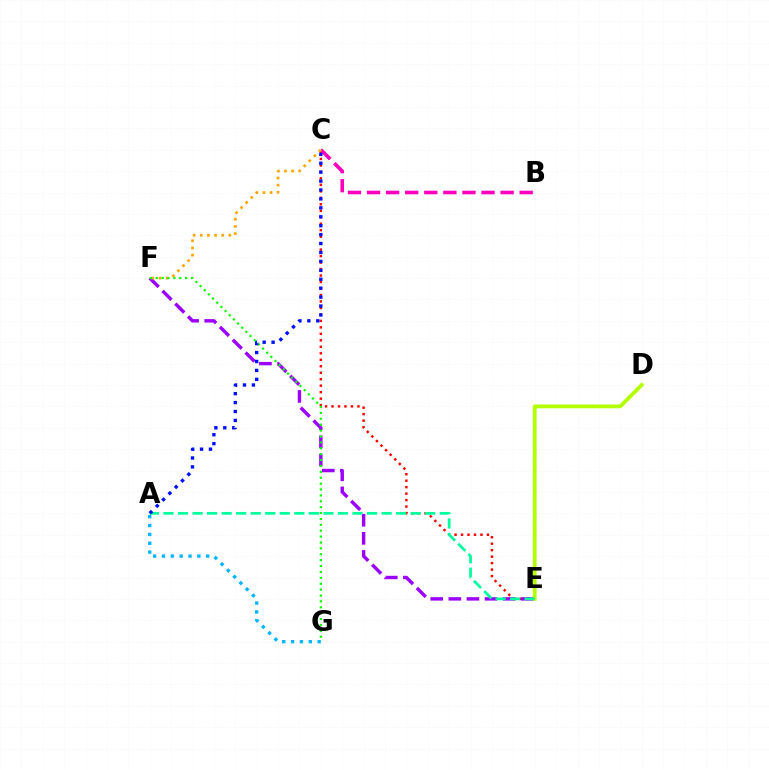{('C', 'E'): [{'color': '#ff0000', 'line_style': 'dotted', 'thickness': 1.76}], ('A', 'G'): [{'color': '#00b5ff', 'line_style': 'dotted', 'thickness': 2.41}], ('E', 'F'): [{'color': '#9b00ff', 'line_style': 'dashed', 'thickness': 2.46}], ('B', 'C'): [{'color': '#ff00bd', 'line_style': 'dashed', 'thickness': 2.59}], ('D', 'E'): [{'color': '#b3ff00', 'line_style': 'solid', 'thickness': 2.72}], ('A', 'E'): [{'color': '#00ff9d', 'line_style': 'dashed', 'thickness': 1.98}], ('C', 'F'): [{'color': '#ffa500', 'line_style': 'dotted', 'thickness': 1.94}], ('F', 'G'): [{'color': '#08ff00', 'line_style': 'dotted', 'thickness': 1.6}], ('A', 'C'): [{'color': '#0010ff', 'line_style': 'dotted', 'thickness': 2.42}]}